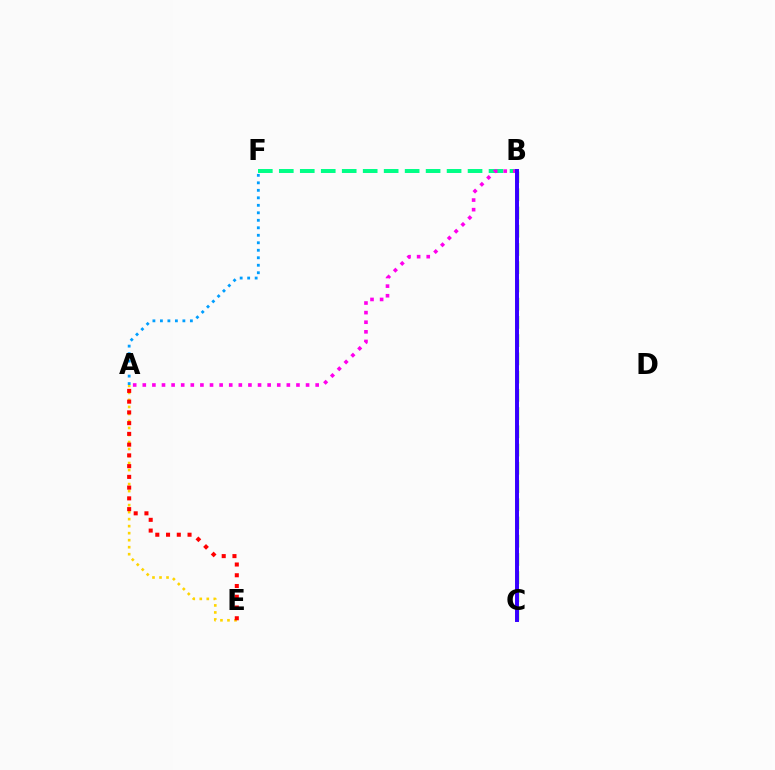{('B', 'F'): [{'color': '#00ff86', 'line_style': 'dashed', 'thickness': 2.85}], ('A', 'B'): [{'color': '#ff00ed', 'line_style': 'dotted', 'thickness': 2.61}], ('A', 'E'): [{'color': '#ffd500', 'line_style': 'dotted', 'thickness': 1.91}, {'color': '#ff0000', 'line_style': 'dotted', 'thickness': 2.92}], ('B', 'C'): [{'color': '#4fff00', 'line_style': 'dashed', 'thickness': 2.48}, {'color': '#3700ff', 'line_style': 'solid', 'thickness': 2.84}], ('A', 'F'): [{'color': '#009eff', 'line_style': 'dotted', 'thickness': 2.04}]}